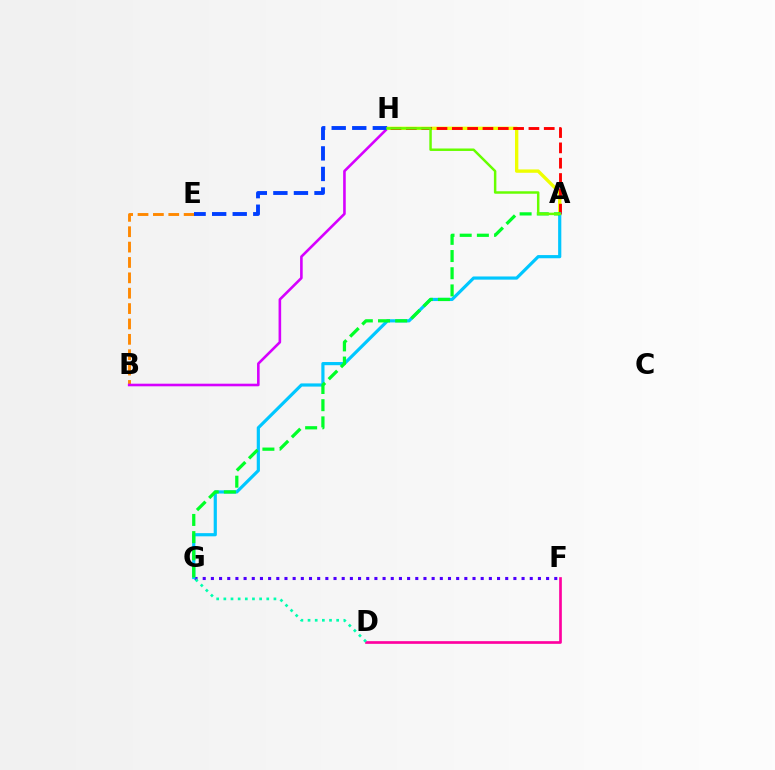{('B', 'E'): [{'color': '#ff8800', 'line_style': 'dashed', 'thickness': 2.09}], ('B', 'H'): [{'color': '#d600ff', 'line_style': 'solid', 'thickness': 1.87}], ('A', 'H'): [{'color': '#eeff00', 'line_style': 'solid', 'thickness': 2.41}, {'color': '#ff0000', 'line_style': 'dashed', 'thickness': 2.08}, {'color': '#66ff00', 'line_style': 'solid', 'thickness': 1.78}], ('F', 'G'): [{'color': '#4f00ff', 'line_style': 'dotted', 'thickness': 2.22}], ('A', 'G'): [{'color': '#00c7ff', 'line_style': 'solid', 'thickness': 2.29}, {'color': '#00ff27', 'line_style': 'dashed', 'thickness': 2.33}], ('E', 'H'): [{'color': '#003fff', 'line_style': 'dashed', 'thickness': 2.79}], ('D', 'F'): [{'color': '#ff00a0', 'line_style': 'solid', 'thickness': 1.93}], ('D', 'G'): [{'color': '#00ffaf', 'line_style': 'dotted', 'thickness': 1.94}]}